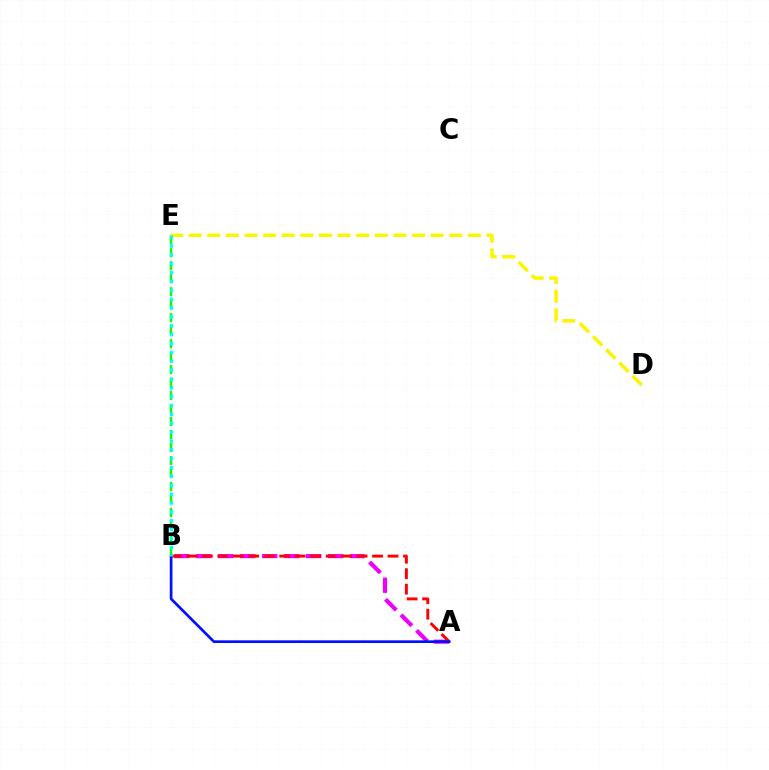{('B', 'E'): [{'color': '#08ff00', 'line_style': 'dashed', 'thickness': 1.76}, {'color': '#00fff6', 'line_style': 'dotted', 'thickness': 2.41}], ('A', 'B'): [{'color': '#ee00ff', 'line_style': 'dashed', 'thickness': 2.99}, {'color': '#ff0000', 'line_style': 'dashed', 'thickness': 2.1}, {'color': '#0010ff', 'line_style': 'solid', 'thickness': 1.93}], ('D', 'E'): [{'color': '#fcf500', 'line_style': 'dashed', 'thickness': 2.53}]}